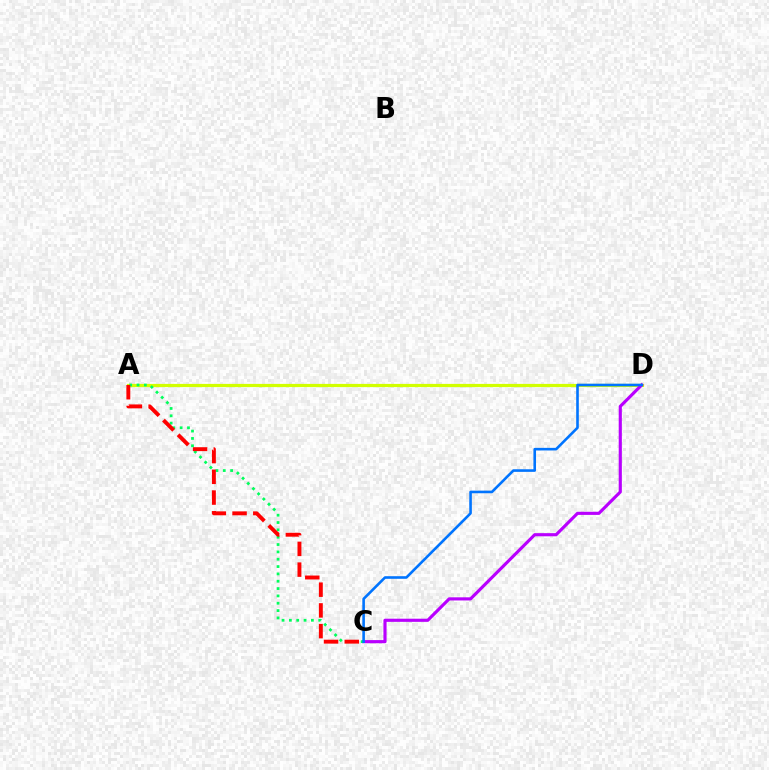{('A', 'D'): [{'color': '#d1ff00', 'line_style': 'solid', 'thickness': 2.31}], ('C', 'D'): [{'color': '#b900ff', 'line_style': 'solid', 'thickness': 2.26}, {'color': '#0074ff', 'line_style': 'solid', 'thickness': 1.88}], ('A', 'C'): [{'color': '#00ff5c', 'line_style': 'dotted', 'thickness': 1.99}, {'color': '#ff0000', 'line_style': 'dashed', 'thickness': 2.82}]}